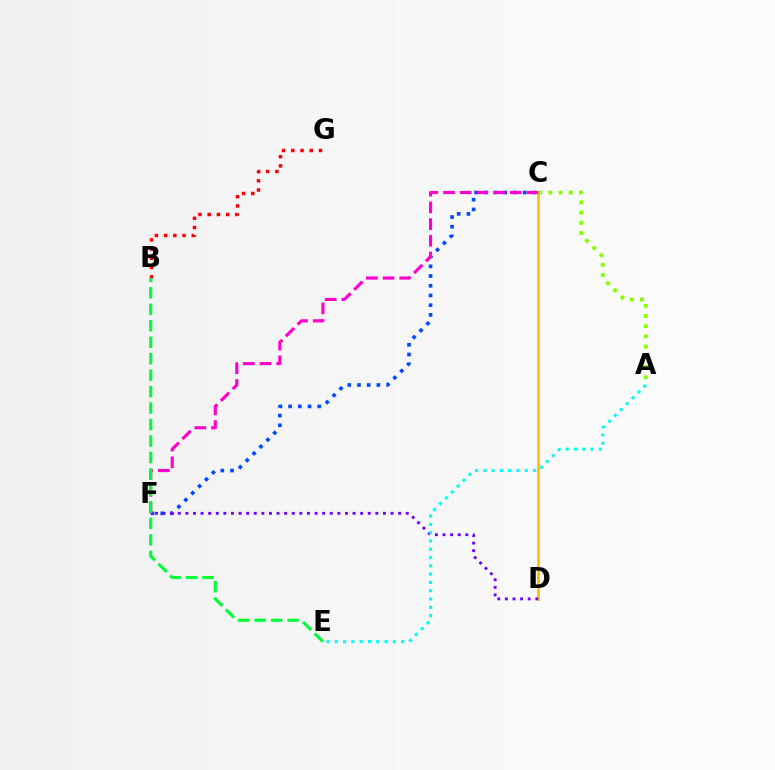{('B', 'G'): [{'color': '#ff0000', 'line_style': 'dotted', 'thickness': 2.51}], ('C', 'F'): [{'color': '#004bff', 'line_style': 'dotted', 'thickness': 2.64}, {'color': '#ff00cf', 'line_style': 'dashed', 'thickness': 2.27}], ('C', 'D'): [{'color': '#ffbd00', 'line_style': 'solid', 'thickness': 1.93}], ('A', 'C'): [{'color': '#84ff00', 'line_style': 'dotted', 'thickness': 2.77}], ('D', 'F'): [{'color': '#7200ff', 'line_style': 'dotted', 'thickness': 2.06}], ('A', 'E'): [{'color': '#00fff6', 'line_style': 'dotted', 'thickness': 2.25}], ('B', 'E'): [{'color': '#00ff39', 'line_style': 'dashed', 'thickness': 2.24}]}